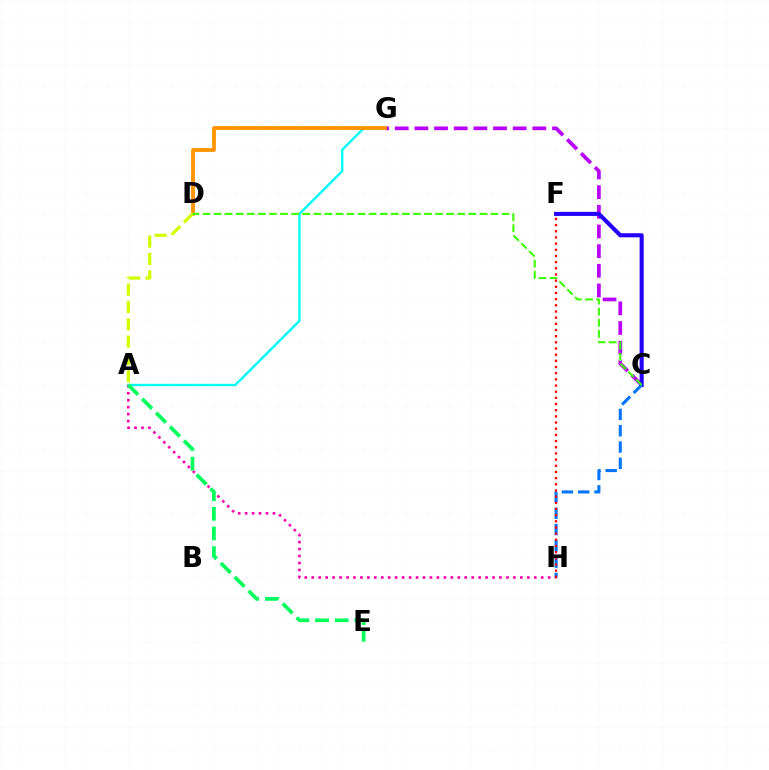{('C', 'G'): [{'color': '#b900ff', 'line_style': 'dashed', 'thickness': 2.67}], ('A', 'G'): [{'color': '#00fff6', 'line_style': 'solid', 'thickness': 1.71}], ('C', 'F'): [{'color': '#2500ff', 'line_style': 'solid', 'thickness': 2.94}], ('A', 'H'): [{'color': '#ff00ac', 'line_style': 'dotted', 'thickness': 1.89}], ('D', 'G'): [{'color': '#ff9400', 'line_style': 'solid', 'thickness': 2.74}], ('A', 'D'): [{'color': '#d1ff00', 'line_style': 'dashed', 'thickness': 2.35}], ('A', 'E'): [{'color': '#00ff5c', 'line_style': 'dashed', 'thickness': 2.67}], ('C', 'H'): [{'color': '#0074ff', 'line_style': 'dashed', 'thickness': 2.21}], ('C', 'D'): [{'color': '#3dff00', 'line_style': 'dashed', 'thickness': 1.5}], ('F', 'H'): [{'color': '#ff0000', 'line_style': 'dotted', 'thickness': 1.68}]}